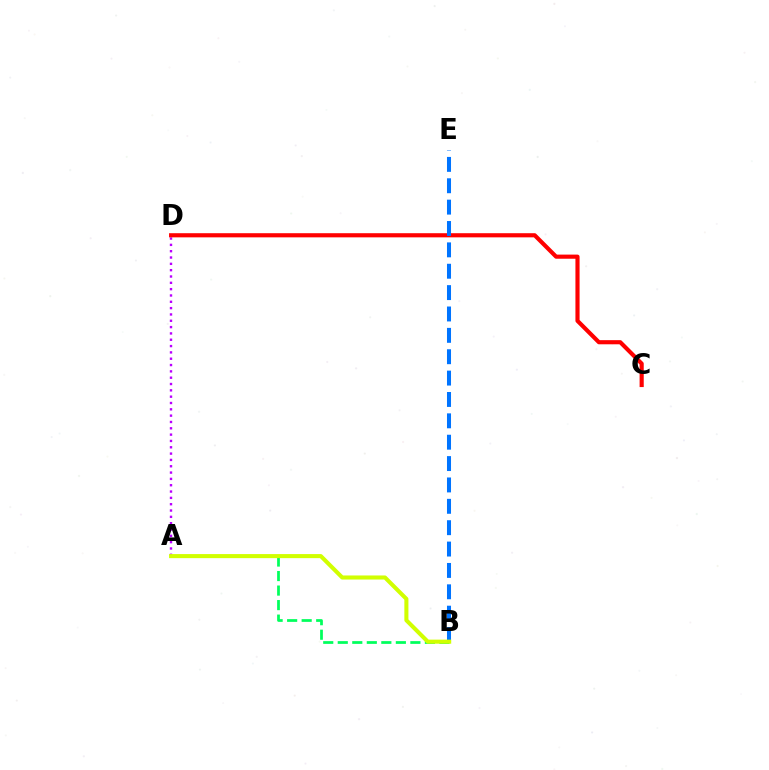{('A', 'B'): [{'color': '#00ff5c', 'line_style': 'dashed', 'thickness': 1.97}, {'color': '#d1ff00', 'line_style': 'solid', 'thickness': 2.93}], ('A', 'D'): [{'color': '#b900ff', 'line_style': 'dotted', 'thickness': 1.72}], ('C', 'D'): [{'color': '#ff0000', 'line_style': 'solid', 'thickness': 2.98}], ('B', 'E'): [{'color': '#0074ff', 'line_style': 'dashed', 'thickness': 2.9}]}